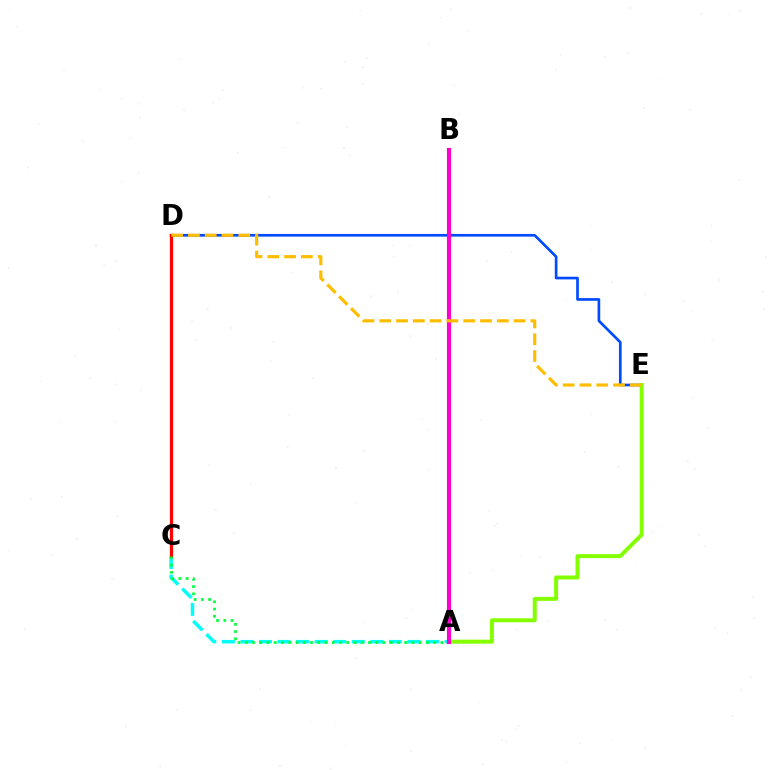{('A', 'C'): [{'color': '#00fff6', 'line_style': 'dashed', 'thickness': 2.52}, {'color': '#00ff39', 'line_style': 'dotted', 'thickness': 1.97}], ('D', 'E'): [{'color': '#004bff', 'line_style': 'solid', 'thickness': 1.93}, {'color': '#ffbd00', 'line_style': 'dashed', 'thickness': 2.28}], ('C', 'D'): [{'color': '#ff0000', 'line_style': 'solid', 'thickness': 2.33}], ('A', 'E'): [{'color': '#84ff00', 'line_style': 'solid', 'thickness': 2.87}], ('A', 'B'): [{'color': '#7200ff', 'line_style': 'dashed', 'thickness': 2.08}, {'color': '#ff00cf', 'line_style': 'solid', 'thickness': 2.98}]}